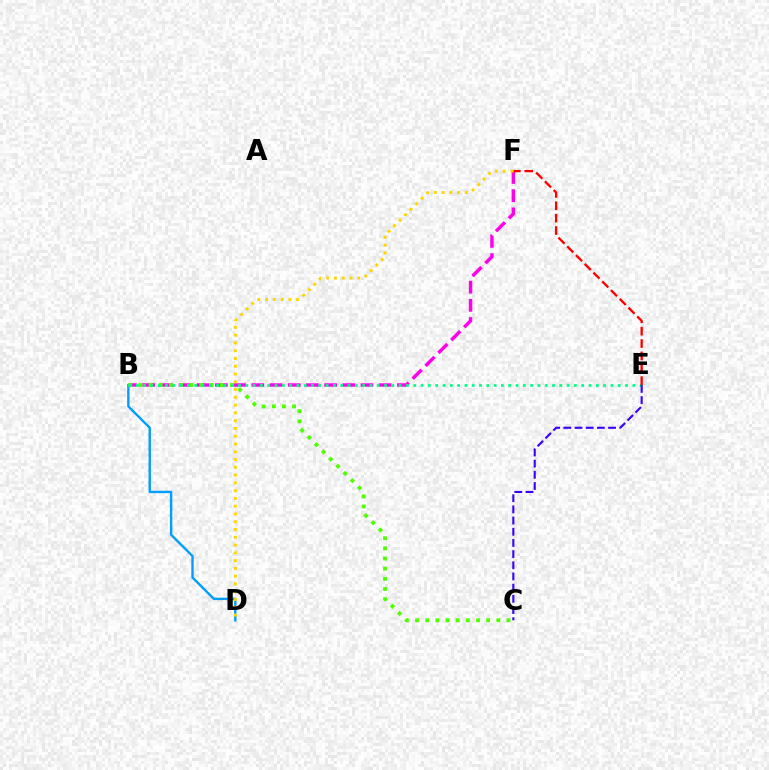{('B', 'F'): [{'color': '#ff00ed', 'line_style': 'dashed', 'thickness': 2.47}], ('B', 'D'): [{'color': '#009eff', 'line_style': 'solid', 'thickness': 1.72}], ('B', 'C'): [{'color': '#4fff00', 'line_style': 'dotted', 'thickness': 2.76}], ('B', 'E'): [{'color': '#00ff86', 'line_style': 'dotted', 'thickness': 1.98}], ('C', 'E'): [{'color': '#3700ff', 'line_style': 'dashed', 'thickness': 1.52}], ('E', 'F'): [{'color': '#ff0000', 'line_style': 'dashed', 'thickness': 1.68}], ('D', 'F'): [{'color': '#ffd500', 'line_style': 'dotted', 'thickness': 2.11}]}